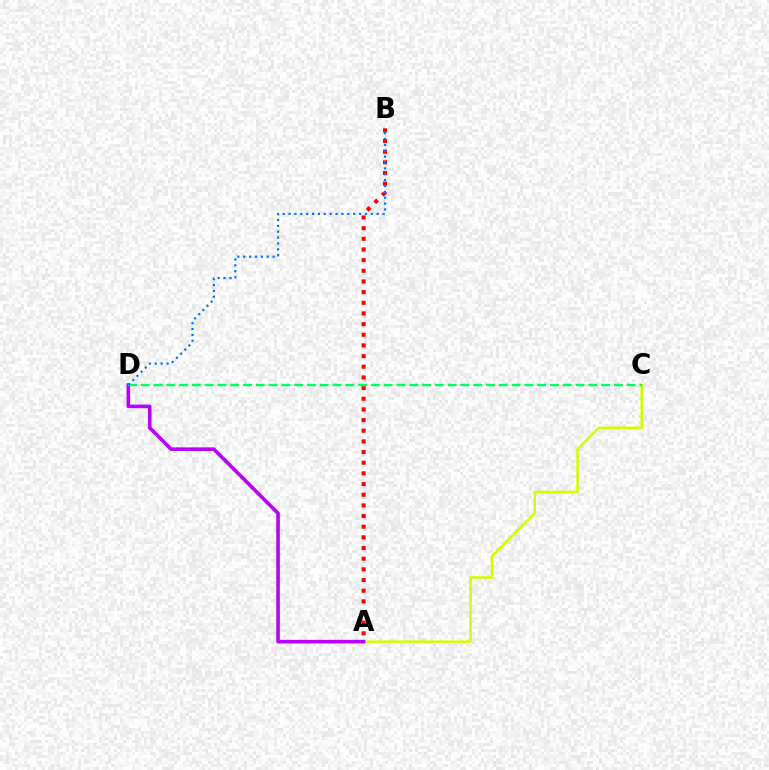{('A', 'B'): [{'color': '#ff0000', 'line_style': 'dotted', 'thickness': 2.9}], ('A', 'C'): [{'color': '#d1ff00', 'line_style': 'solid', 'thickness': 1.8}], ('A', 'D'): [{'color': '#b900ff', 'line_style': 'solid', 'thickness': 2.59}], ('C', 'D'): [{'color': '#00ff5c', 'line_style': 'dashed', 'thickness': 1.74}], ('B', 'D'): [{'color': '#0074ff', 'line_style': 'dotted', 'thickness': 1.6}]}